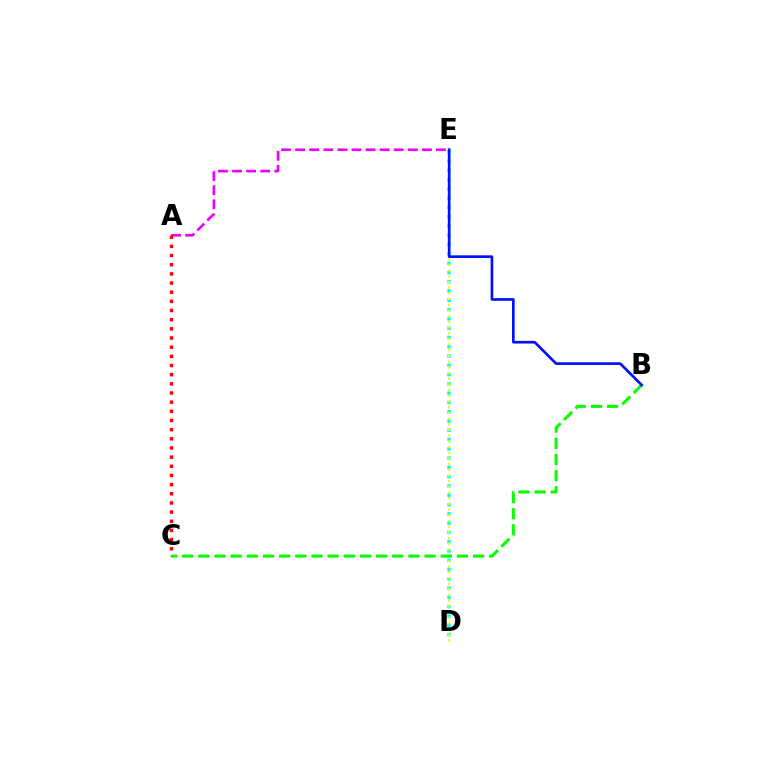{('D', 'E'): [{'color': '#00fff6', 'line_style': 'dotted', 'thickness': 2.52}, {'color': '#fcf500', 'line_style': 'dotted', 'thickness': 1.55}], ('A', 'E'): [{'color': '#ee00ff', 'line_style': 'dashed', 'thickness': 1.91}], ('B', 'C'): [{'color': '#08ff00', 'line_style': 'dashed', 'thickness': 2.2}], ('A', 'C'): [{'color': '#ff0000', 'line_style': 'dotted', 'thickness': 2.49}], ('B', 'E'): [{'color': '#0010ff', 'line_style': 'solid', 'thickness': 1.92}]}